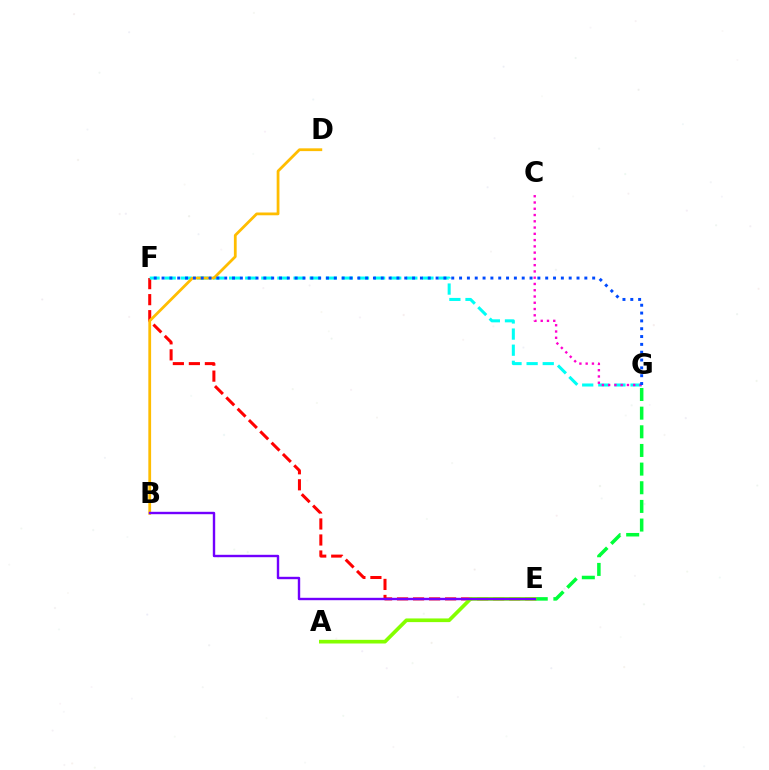{('E', 'G'): [{'color': '#00ff39', 'line_style': 'dashed', 'thickness': 2.53}], ('E', 'F'): [{'color': '#ff0000', 'line_style': 'dashed', 'thickness': 2.18}], ('A', 'E'): [{'color': '#84ff00', 'line_style': 'solid', 'thickness': 2.64}], ('F', 'G'): [{'color': '#00fff6', 'line_style': 'dashed', 'thickness': 2.19}, {'color': '#004bff', 'line_style': 'dotted', 'thickness': 2.13}], ('B', 'D'): [{'color': '#ffbd00', 'line_style': 'solid', 'thickness': 2.0}], ('C', 'G'): [{'color': '#ff00cf', 'line_style': 'dotted', 'thickness': 1.7}], ('B', 'E'): [{'color': '#7200ff', 'line_style': 'solid', 'thickness': 1.73}]}